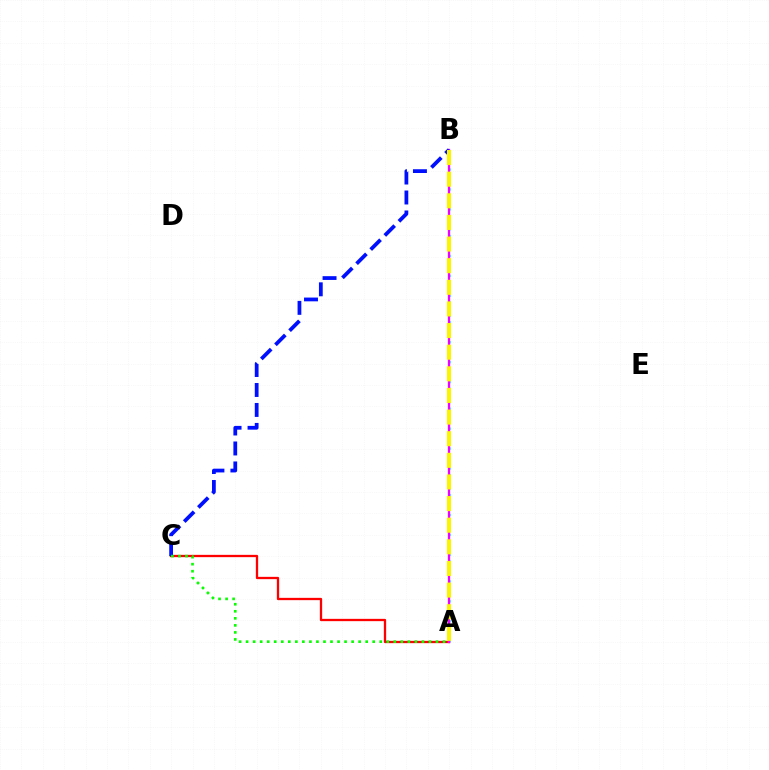{('A', 'B'): [{'color': '#00fff6', 'line_style': 'dotted', 'thickness': 1.81}, {'color': '#ee00ff', 'line_style': 'solid', 'thickness': 1.64}, {'color': '#fcf500', 'line_style': 'dashed', 'thickness': 2.94}], ('A', 'C'): [{'color': '#ff0000', 'line_style': 'solid', 'thickness': 1.65}, {'color': '#08ff00', 'line_style': 'dotted', 'thickness': 1.91}], ('B', 'C'): [{'color': '#0010ff', 'line_style': 'dashed', 'thickness': 2.71}]}